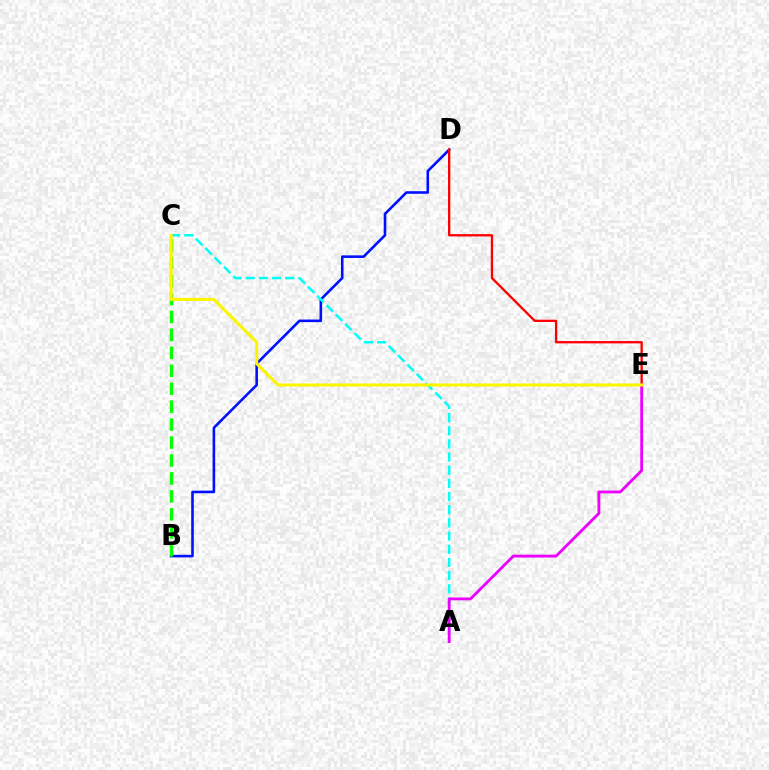{('B', 'D'): [{'color': '#0010ff', 'line_style': 'solid', 'thickness': 1.87}], ('D', 'E'): [{'color': '#ff0000', 'line_style': 'solid', 'thickness': 1.67}], ('A', 'C'): [{'color': '#00fff6', 'line_style': 'dashed', 'thickness': 1.79}], ('A', 'E'): [{'color': '#ee00ff', 'line_style': 'solid', 'thickness': 2.03}], ('B', 'C'): [{'color': '#08ff00', 'line_style': 'dashed', 'thickness': 2.44}], ('C', 'E'): [{'color': '#fcf500', 'line_style': 'solid', 'thickness': 2.22}]}